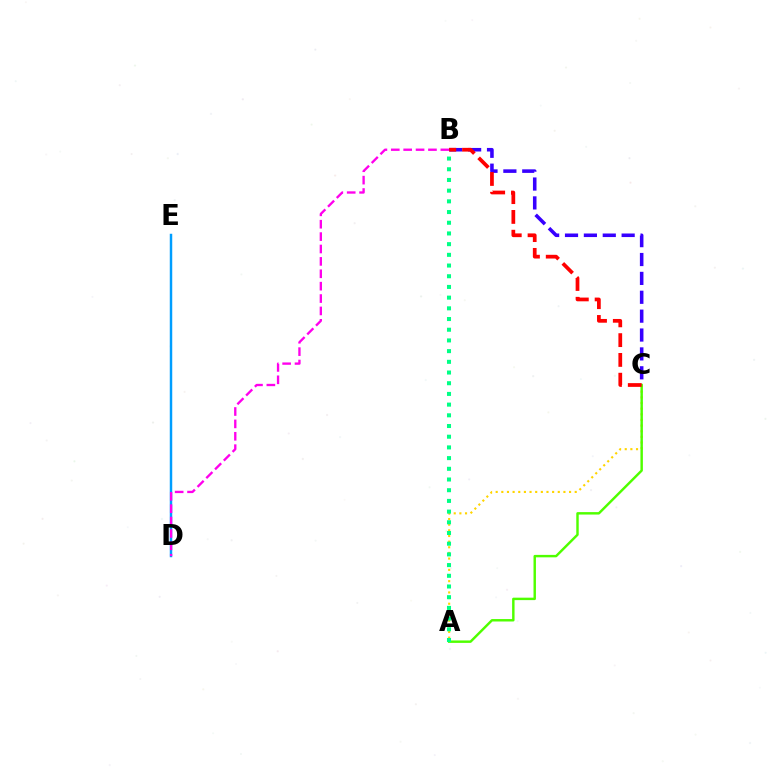{('D', 'E'): [{'color': '#009eff', 'line_style': 'solid', 'thickness': 1.78}], ('A', 'C'): [{'color': '#ffd500', 'line_style': 'dotted', 'thickness': 1.53}, {'color': '#4fff00', 'line_style': 'solid', 'thickness': 1.76}], ('B', 'C'): [{'color': '#3700ff', 'line_style': 'dashed', 'thickness': 2.56}, {'color': '#ff0000', 'line_style': 'dashed', 'thickness': 2.69}], ('B', 'D'): [{'color': '#ff00ed', 'line_style': 'dashed', 'thickness': 1.68}], ('A', 'B'): [{'color': '#00ff86', 'line_style': 'dotted', 'thickness': 2.91}]}